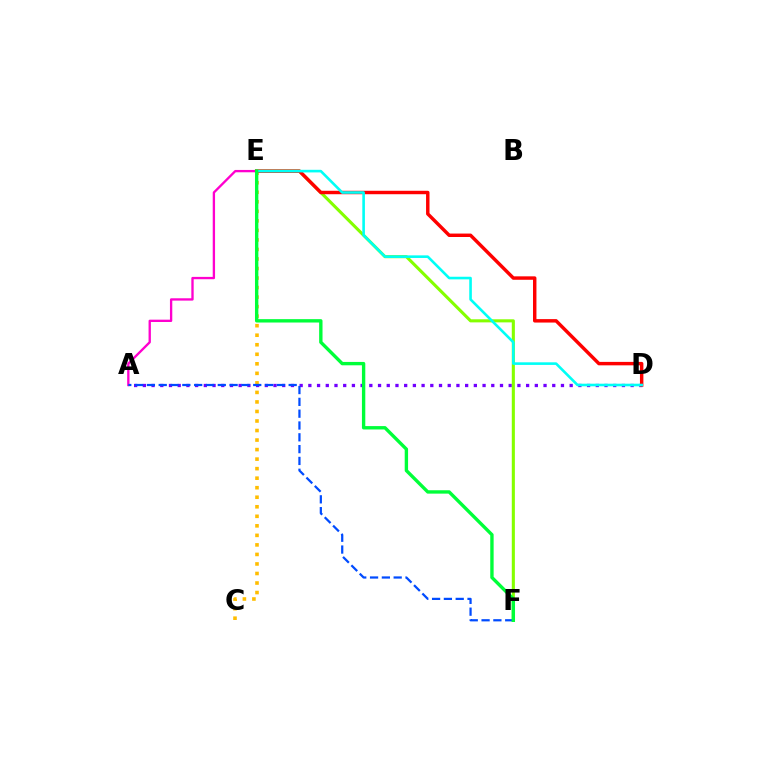{('A', 'E'): [{'color': '#ff00cf', 'line_style': 'solid', 'thickness': 1.68}], ('A', 'D'): [{'color': '#7200ff', 'line_style': 'dotted', 'thickness': 2.37}], ('C', 'E'): [{'color': '#ffbd00', 'line_style': 'dotted', 'thickness': 2.59}], ('E', 'F'): [{'color': '#84ff00', 'line_style': 'solid', 'thickness': 2.22}, {'color': '#00ff39', 'line_style': 'solid', 'thickness': 2.43}], ('D', 'E'): [{'color': '#ff0000', 'line_style': 'solid', 'thickness': 2.48}, {'color': '#00fff6', 'line_style': 'solid', 'thickness': 1.88}], ('A', 'F'): [{'color': '#004bff', 'line_style': 'dashed', 'thickness': 1.6}]}